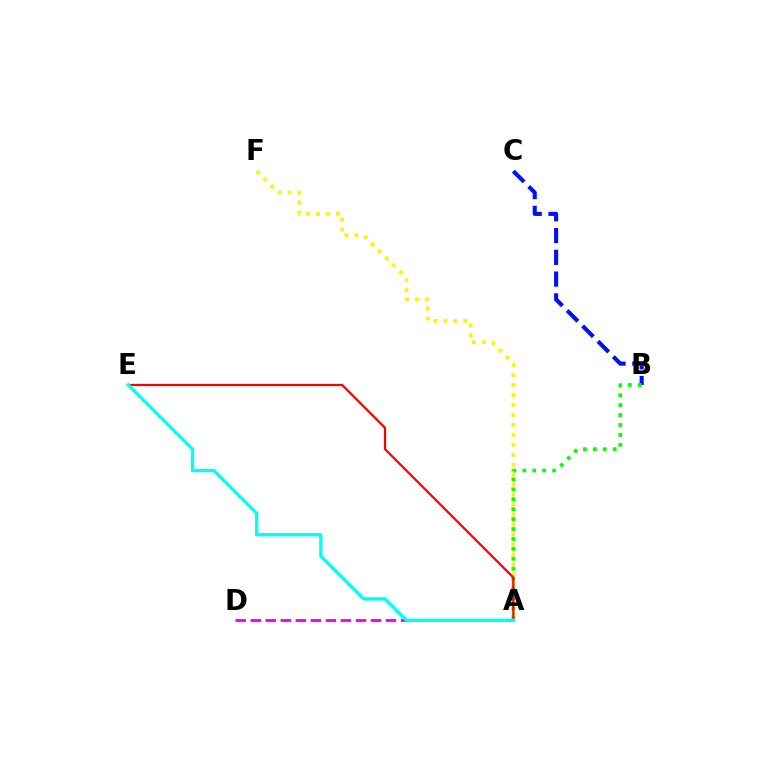{('A', 'F'): [{'color': '#fcf500', 'line_style': 'dotted', 'thickness': 2.71}], ('A', 'D'): [{'color': '#ee00ff', 'line_style': 'dashed', 'thickness': 2.04}], ('B', 'C'): [{'color': '#0010ff', 'line_style': 'dashed', 'thickness': 2.96}], ('A', 'B'): [{'color': '#08ff00', 'line_style': 'dotted', 'thickness': 2.7}], ('A', 'E'): [{'color': '#ff0000', 'line_style': 'solid', 'thickness': 1.61}, {'color': '#00fff6', 'line_style': 'solid', 'thickness': 2.41}]}